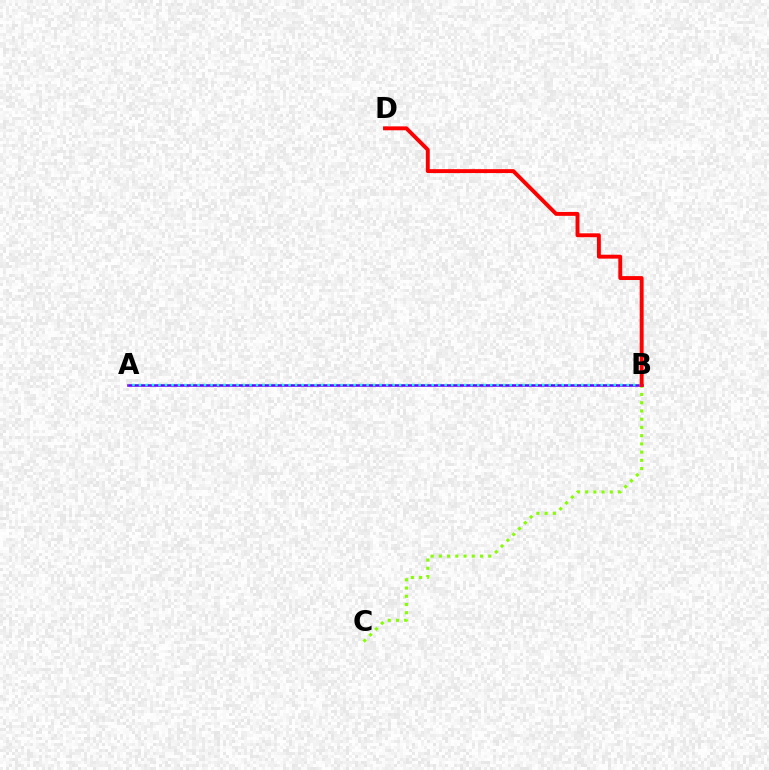{('A', 'B'): [{'color': '#7200ff', 'line_style': 'solid', 'thickness': 1.86}, {'color': '#00fff6', 'line_style': 'dotted', 'thickness': 1.77}], ('B', 'C'): [{'color': '#84ff00', 'line_style': 'dotted', 'thickness': 2.24}], ('B', 'D'): [{'color': '#ff0000', 'line_style': 'solid', 'thickness': 2.82}]}